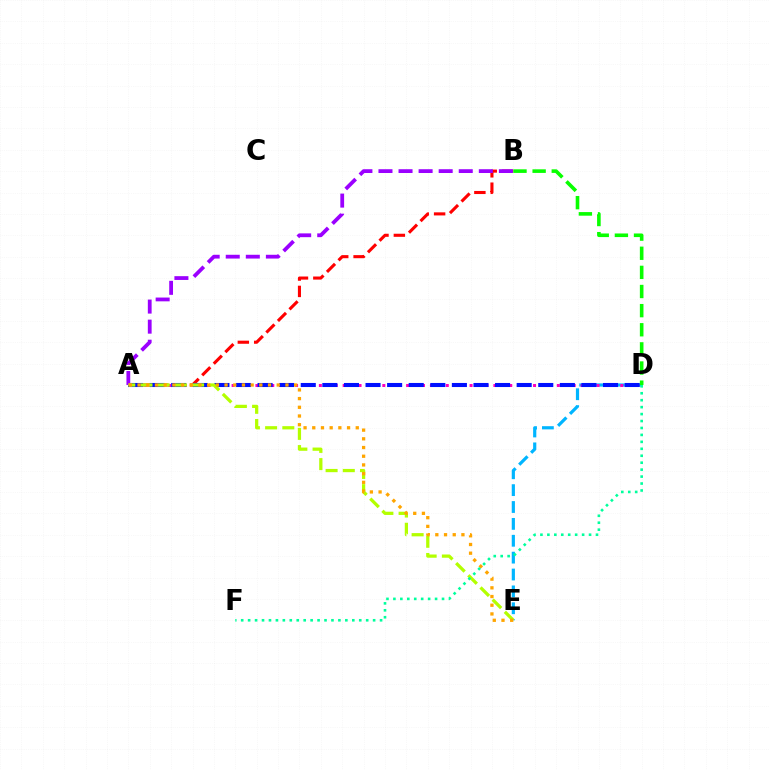{('D', 'E'): [{'color': '#00b5ff', 'line_style': 'dashed', 'thickness': 2.29}], ('A', 'B'): [{'color': '#ff0000', 'line_style': 'dashed', 'thickness': 2.22}, {'color': '#9b00ff', 'line_style': 'dashed', 'thickness': 2.73}], ('A', 'D'): [{'color': '#ff00bd', 'line_style': 'dotted', 'thickness': 2.16}, {'color': '#0010ff', 'line_style': 'dashed', 'thickness': 2.93}], ('A', 'E'): [{'color': '#b3ff00', 'line_style': 'dashed', 'thickness': 2.34}, {'color': '#ffa500', 'line_style': 'dotted', 'thickness': 2.36}], ('B', 'D'): [{'color': '#08ff00', 'line_style': 'dashed', 'thickness': 2.6}], ('D', 'F'): [{'color': '#00ff9d', 'line_style': 'dotted', 'thickness': 1.89}]}